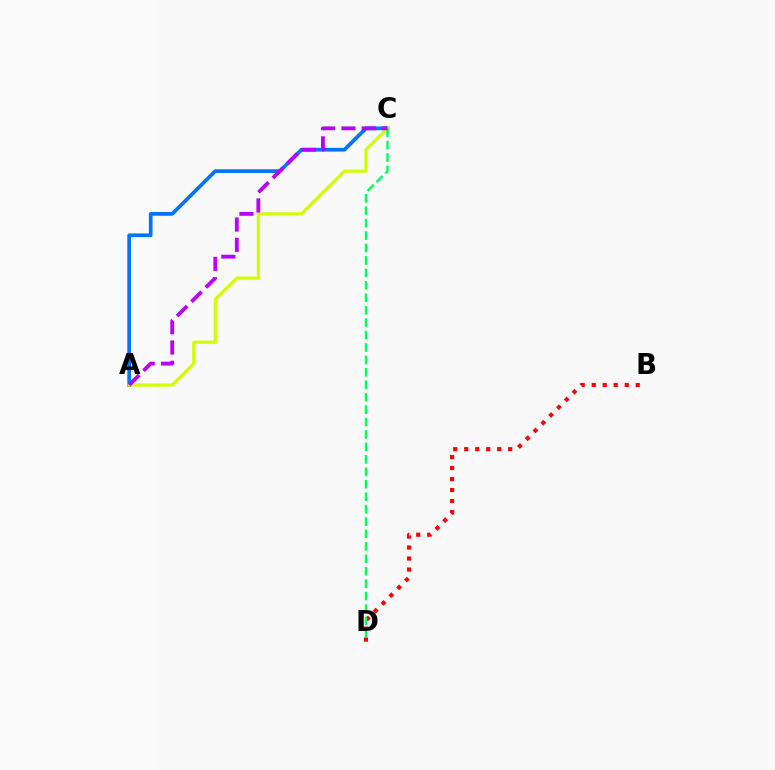{('B', 'D'): [{'color': '#ff0000', 'line_style': 'dotted', 'thickness': 2.99}], ('A', 'C'): [{'color': '#0074ff', 'line_style': 'solid', 'thickness': 2.67}, {'color': '#d1ff00', 'line_style': 'solid', 'thickness': 2.3}, {'color': '#b900ff', 'line_style': 'dashed', 'thickness': 2.76}], ('C', 'D'): [{'color': '#00ff5c', 'line_style': 'dashed', 'thickness': 1.69}]}